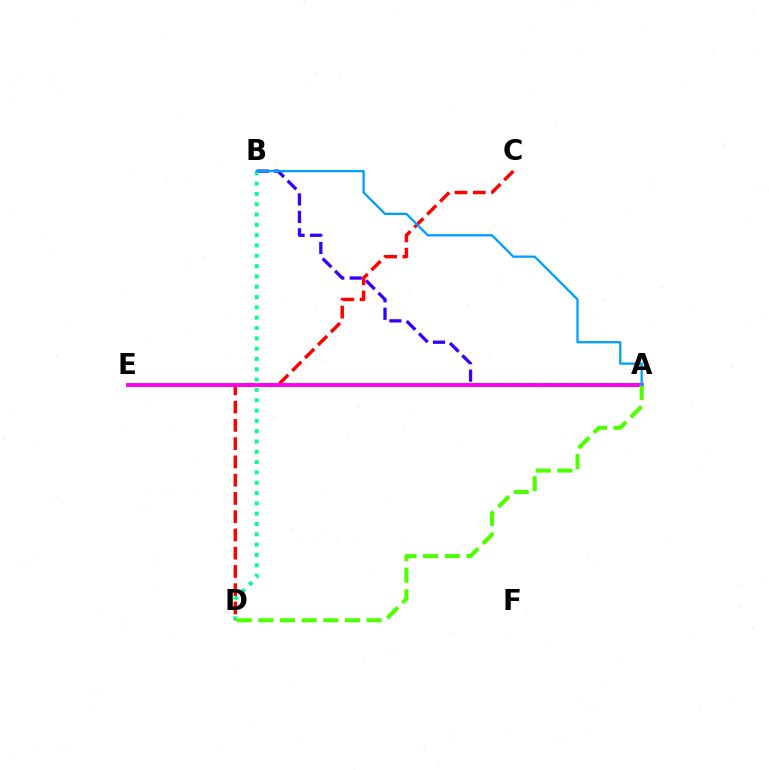{('A', 'E'): [{'color': '#ffd500', 'line_style': 'dotted', 'thickness': 2.12}, {'color': '#ff00ed', 'line_style': 'solid', 'thickness': 2.8}], ('A', 'B'): [{'color': '#3700ff', 'line_style': 'dashed', 'thickness': 2.37}, {'color': '#009eff', 'line_style': 'solid', 'thickness': 1.65}], ('B', 'D'): [{'color': '#00ff86', 'line_style': 'dotted', 'thickness': 2.8}], ('C', 'D'): [{'color': '#ff0000', 'line_style': 'dashed', 'thickness': 2.48}], ('A', 'D'): [{'color': '#4fff00', 'line_style': 'dashed', 'thickness': 2.94}]}